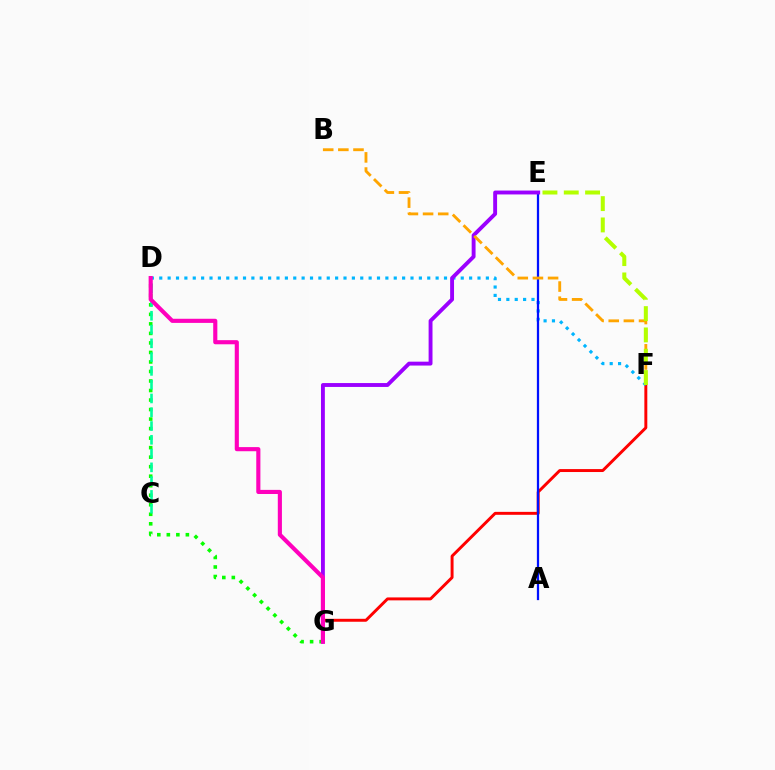{('F', 'G'): [{'color': '#ff0000', 'line_style': 'solid', 'thickness': 2.12}], ('D', 'F'): [{'color': '#00b5ff', 'line_style': 'dotted', 'thickness': 2.28}], ('A', 'E'): [{'color': '#0010ff', 'line_style': 'solid', 'thickness': 1.62}], ('D', 'G'): [{'color': '#08ff00', 'line_style': 'dotted', 'thickness': 2.59}, {'color': '#ff00bd', 'line_style': 'solid', 'thickness': 2.97}], ('C', 'D'): [{'color': '#00ff9d', 'line_style': 'dashed', 'thickness': 1.87}], ('E', 'G'): [{'color': '#9b00ff', 'line_style': 'solid', 'thickness': 2.8}], ('B', 'F'): [{'color': '#ffa500', 'line_style': 'dashed', 'thickness': 2.06}], ('E', 'F'): [{'color': '#b3ff00', 'line_style': 'dashed', 'thickness': 2.9}]}